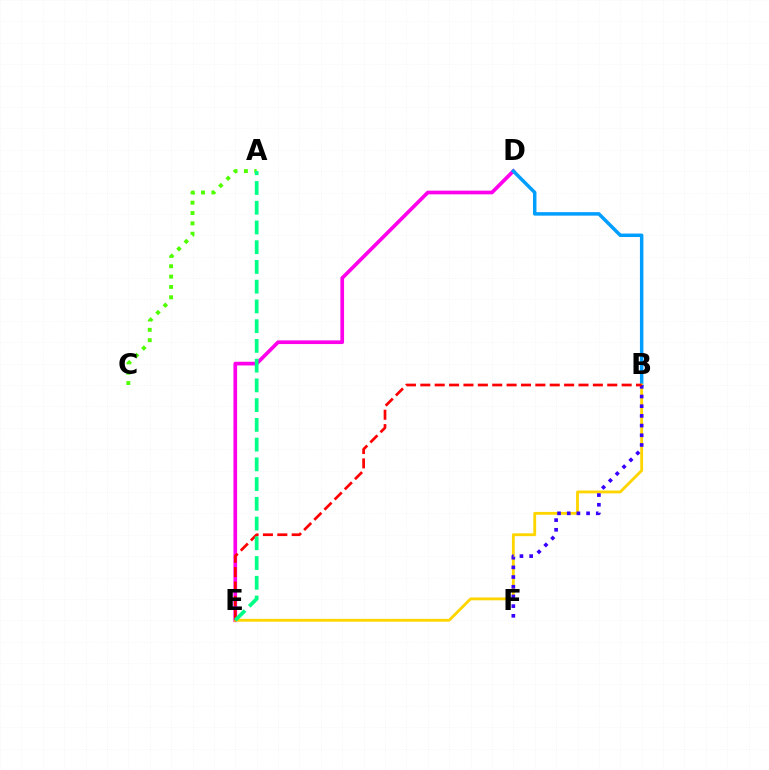{('D', 'E'): [{'color': '#ff00ed', 'line_style': 'solid', 'thickness': 2.66}], ('B', 'D'): [{'color': '#009eff', 'line_style': 'solid', 'thickness': 2.51}], ('B', 'E'): [{'color': '#ffd500', 'line_style': 'solid', 'thickness': 2.04}, {'color': '#ff0000', 'line_style': 'dashed', 'thickness': 1.95}], ('A', 'C'): [{'color': '#4fff00', 'line_style': 'dotted', 'thickness': 2.81}], ('B', 'F'): [{'color': '#3700ff', 'line_style': 'dotted', 'thickness': 2.63}], ('A', 'E'): [{'color': '#00ff86', 'line_style': 'dashed', 'thickness': 2.68}]}